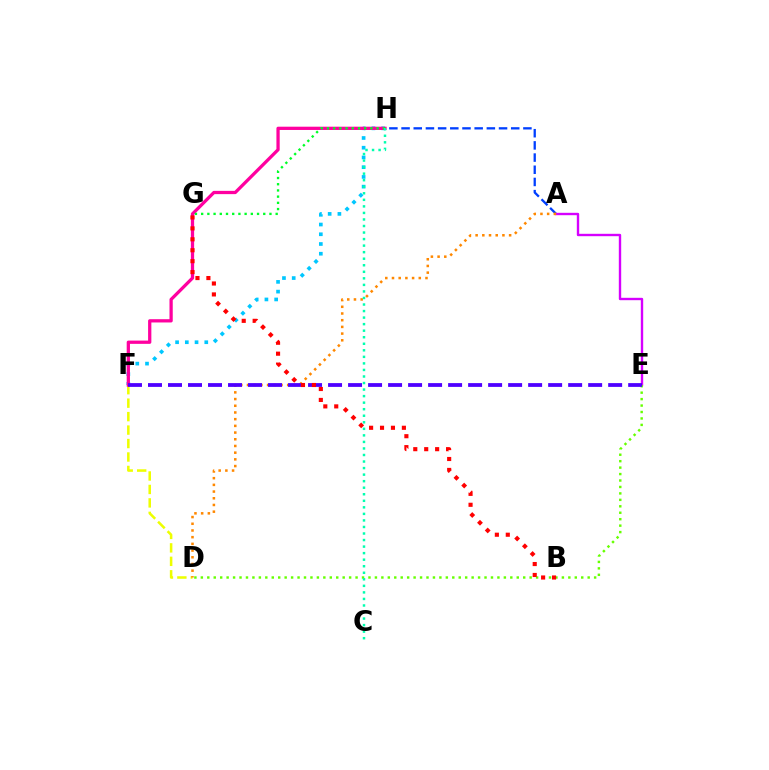{('A', 'H'): [{'color': '#003fff', 'line_style': 'dashed', 'thickness': 1.66}], ('D', 'F'): [{'color': '#eeff00', 'line_style': 'dashed', 'thickness': 1.83}], ('A', 'E'): [{'color': '#d600ff', 'line_style': 'solid', 'thickness': 1.72}], ('F', 'H'): [{'color': '#00c7ff', 'line_style': 'dotted', 'thickness': 2.64}, {'color': '#ff00a0', 'line_style': 'solid', 'thickness': 2.35}], ('G', 'H'): [{'color': '#00ff27', 'line_style': 'dotted', 'thickness': 1.69}], ('A', 'D'): [{'color': '#ff8800', 'line_style': 'dotted', 'thickness': 1.82}], ('D', 'E'): [{'color': '#66ff00', 'line_style': 'dotted', 'thickness': 1.75}], ('E', 'F'): [{'color': '#4f00ff', 'line_style': 'dashed', 'thickness': 2.72}], ('B', 'G'): [{'color': '#ff0000', 'line_style': 'dotted', 'thickness': 2.97}], ('C', 'H'): [{'color': '#00ffaf', 'line_style': 'dotted', 'thickness': 1.78}]}